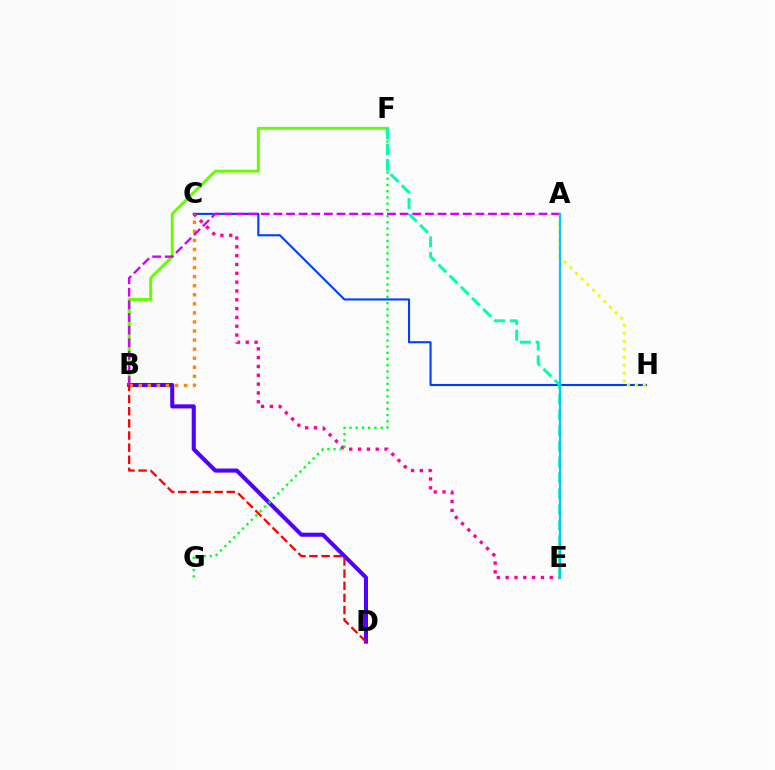{('C', 'H'): [{'color': '#003fff', 'line_style': 'solid', 'thickness': 1.51}], ('B', 'F'): [{'color': '#66ff00', 'line_style': 'solid', 'thickness': 2.13}], ('C', 'E'): [{'color': '#ff00a0', 'line_style': 'dotted', 'thickness': 2.4}], ('B', 'D'): [{'color': '#4f00ff', 'line_style': 'solid', 'thickness': 2.92}, {'color': '#ff0000', 'line_style': 'dashed', 'thickness': 1.65}], ('F', 'G'): [{'color': '#00ff27', 'line_style': 'dotted', 'thickness': 1.69}], ('B', 'C'): [{'color': '#ff8800', 'line_style': 'dotted', 'thickness': 2.46}], ('A', 'B'): [{'color': '#d600ff', 'line_style': 'dashed', 'thickness': 1.71}], ('A', 'H'): [{'color': '#eeff00', 'line_style': 'dotted', 'thickness': 2.17}], ('E', 'F'): [{'color': '#00ffaf', 'line_style': 'dashed', 'thickness': 2.14}], ('A', 'E'): [{'color': '#00c7ff', 'line_style': 'solid', 'thickness': 1.6}]}